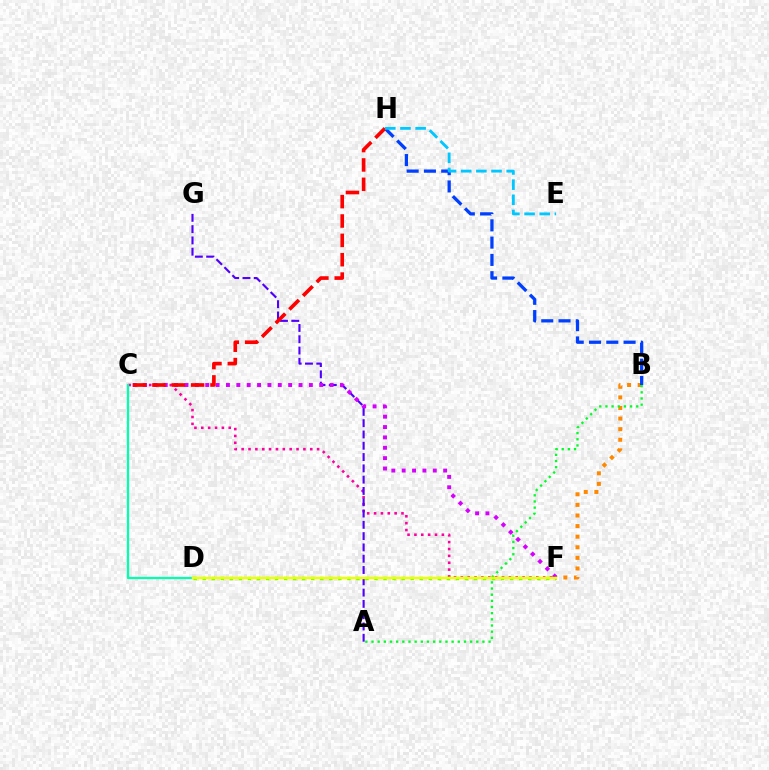{('C', 'F'): [{'color': '#ff00a0', 'line_style': 'dotted', 'thickness': 1.86}, {'color': '#d600ff', 'line_style': 'dotted', 'thickness': 2.82}], ('B', 'F'): [{'color': '#ff8800', 'line_style': 'dotted', 'thickness': 2.88}], ('A', 'G'): [{'color': '#4f00ff', 'line_style': 'dashed', 'thickness': 1.53}], ('B', 'H'): [{'color': '#003fff', 'line_style': 'dashed', 'thickness': 2.35}], ('C', 'D'): [{'color': '#00ffaf', 'line_style': 'solid', 'thickness': 1.61}], ('C', 'H'): [{'color': '#ff0000', 'line_style': 'dashed', 'thickness': 2.63}], ('E', 'H'): [{'color': '#00c7ff', 'line_style': 'dashed', 'thickness': 2.06}], ('D', 'F'): [{'color': '#66ff00', 'line_style': 'dotted', 'thickness': 2.46}, {'color': '#eeff00', 'line_style': 'solid', 'thickness': 1.75}], ('A', 'B'): [{'color': '#00ff27', 'line_style': 'dotted', 'thickness': 1.67}]}